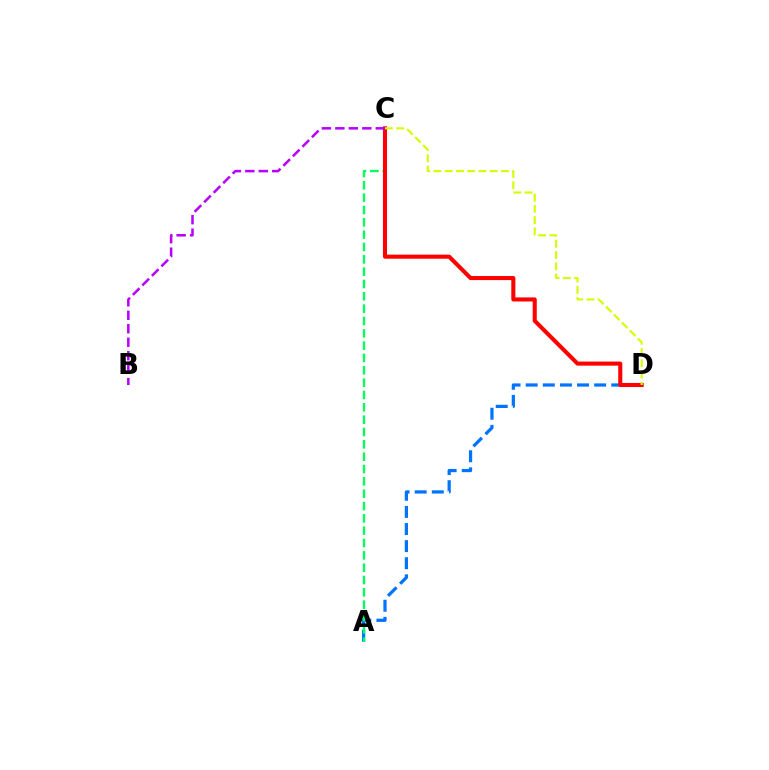{('A', 'D'): [{'color': '#0074ff', 'line_style': 'dashed', 'thickness': 2.33}], ('A', 'C'): [{'color': '#00ff5c', 'line_style': 'dashed', 'thickness': 1.68}], ('C', 'D'): [{'color': '#ff0000', 'line_style': 'solid', 'thickness': 2.93}, {'color': '#d1ff00', 'line_style': 'dashed', 'thickness': 1.53}], ('B', 'C'): [{'color': '#b900ff', 'line_style': 'dashed', 'thickness': 1.83}]}